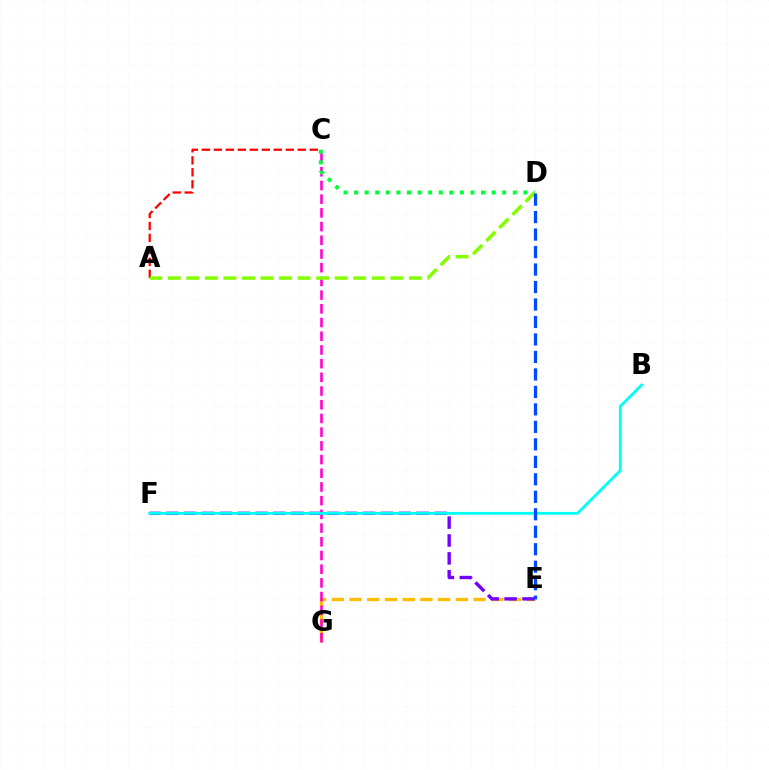{('A', 'C'): [{'color': '#ff0000', 'line_style': 'dashed', 'thickness': 1.63}], ('E', 'G'): [{'color': '#ffbd00', 'line_style': 'dashed', 'thickness': 2.41}], ('E', 'F'): [{'color': '#7200ff', 'line_style': 'dashed', 'thickness': 2.43}], ('C', 'G'): [{'color': '#ff00cf', 'line_style': 'dashed', 'thickness': 1.86}], ('B', 'F'): [{'color': '#00fff6', 'line_style': 'solid', 'thickness': 2.03}], ('C', 'D'): [{'color': '#00ff39', 'line_style': 'dotted', 'thickness': 2.87}], ('A', 'D'): [{'color': '#84ff00', 'line_style': 'dashed', 'thickness': 2.52}], ('D', 'E'): [{'color': '#004bff', 'line_style': 'dashed', 'thickness': 2.37}]}